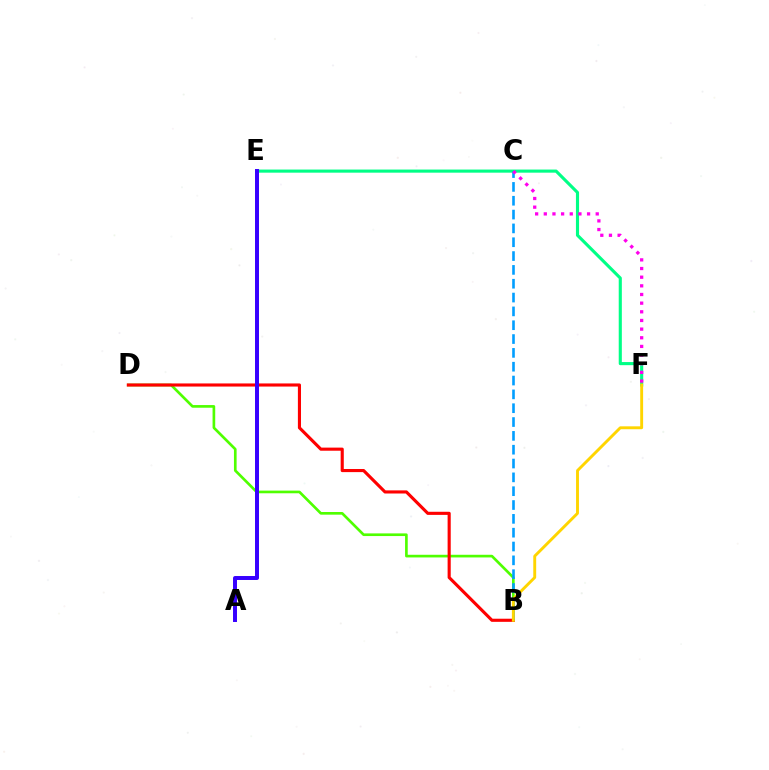{('B', 'D'): [{'color': '#4fff00', 'line_style': 'solid', 'thickness': 1.92}, {'color': '#ff0000', 'line_style': 'solid', 'thickness': 2.24}], ('E', 'F'): [{'color': '#00ff86', 'line_style': 'solid', 'thickness': 2.24}], ('A', 'E'): [{'color': '#3700ff', 'line_style': 'solid', 'thickness': 2.86}], ('B', 'C'): [{'color': '#009eff', 'line_style': 'dashed', 'thickness': 1.88}], ('B', 'F'): [{'color': '#ffd500', 'line_style': 'solid', 'thickness': 2.09}], ('C', 'F'): [{'color': '#ff00ed', 'line_style': 'dotted', 'thickness': 2.35}]}